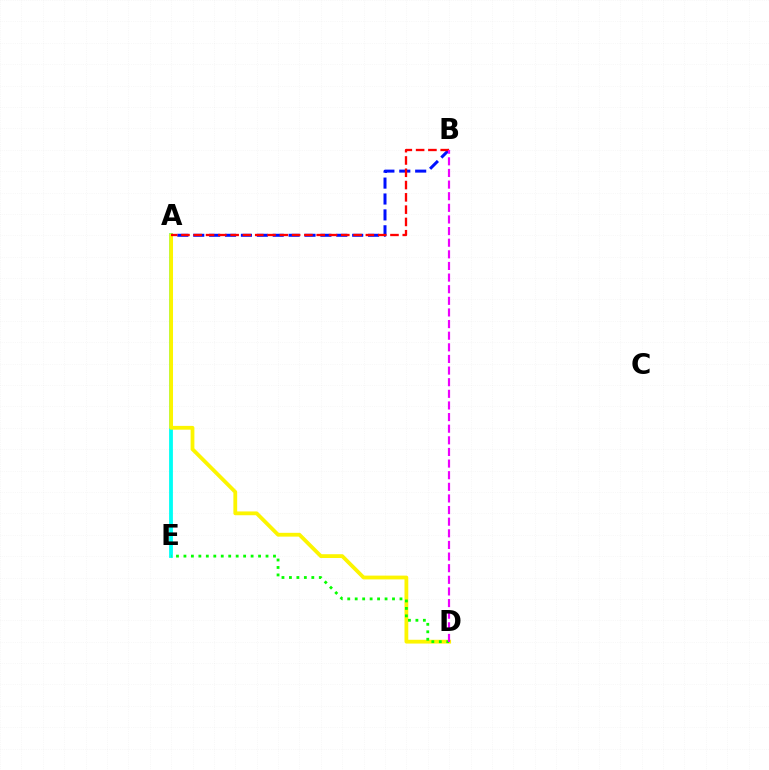{('A', 'E'): [{'color': '#00fff6', 'line_style': 'solid', 'thickness': 2.74}], ('A', 'B'): [{'color': '#0010ff', 'line_style': 'dashed', 'thickness': 2.16}, {'color': '#ff0000', 'line_style': 'dashed', 'thickness': 1.67}], ('A', 'D'): [{'color': '#fcf500', 'line_style': 'solid', 'thickness': 2.73}], ('D', 'E'): [{'color': '#08ff00', 'line_style': 'dotted', 'thickness': 2.03}], ('B', 'D'): [{'color': '#ee00ff', 'line_style': 'dashed', 'thickness': 1.58}]}